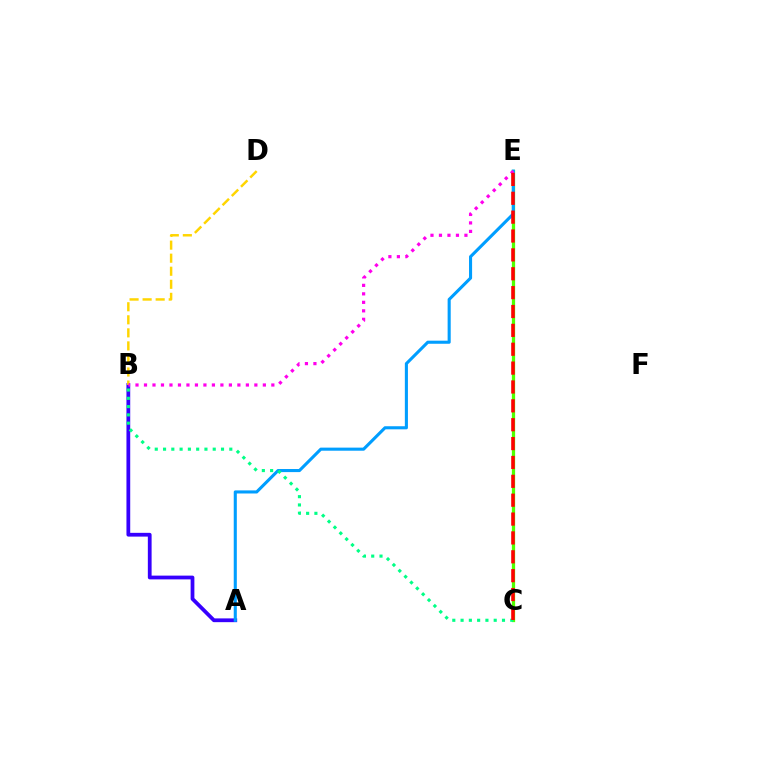{('C', 'E'): [{'color': '#4fff00', 'line_style': 'solid', 'thickness': 2.35}, {'color': '#ff0000', 'line_style': 'dashed', 'thickness': 2.56}], ('A', 'B'): [{'color': '#3700ff', 'line_style': 'solid', 'thickness': 2.71}], ('B', 'D'): [{'color': '#ffd500', 'line_style': 'dashed', 'thickness': 1.77}], ('A', 'E'): [{'color': '#009eff', 'line_style': 'solid', 'thickness': 2.22}], ('B', 'C'): [{'color': '#00ff86', 'line_style': 'dotted', 'thickness': 2.25}], ('B', 'E'): [{'color': '#ff00ed', 'line_style': 'dotted', 'thickness': 2.31}]}